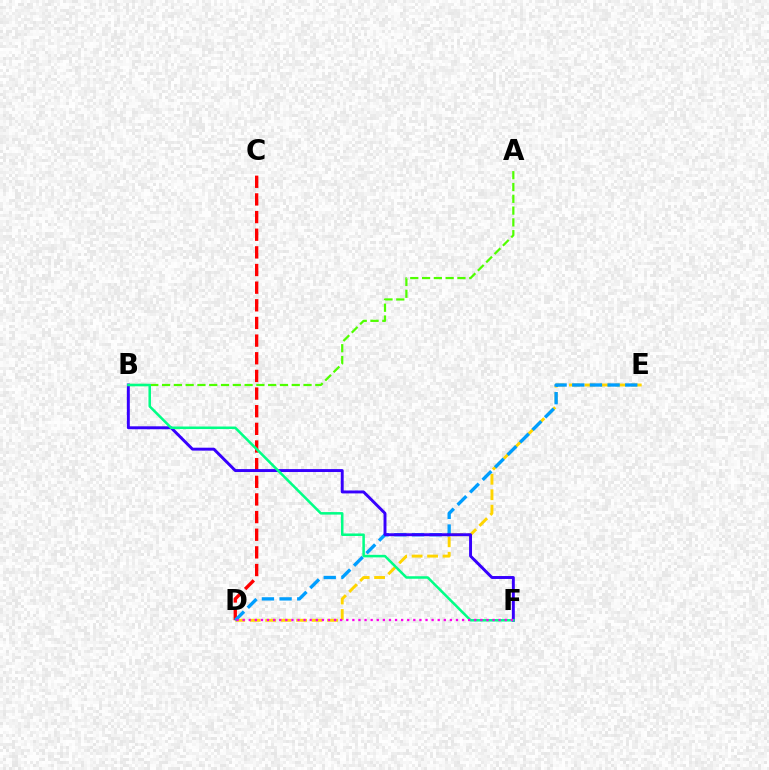{('C', 'D'): [{'color': '#ff0000', 'line_style': 'dashed', 'thickness': 2.4}], ('D', 'E'): [{'color': '#ffd500', 'line_style': 'dashed', 'thickness': 2.1}, {'color': '#009eff', 'line_style': 'dashed', 'thickness': 2.4}], ('A', 'B'): [{'color': '#4fff00', 'line_style': 'dashed', 'thickness': 1.6}], ('B', 'F'): [{'color': '#3700ff', 'line_style': 'solid', 'thickness': 2.11}, {'color': '#00ff86', 'line_style': 'solid', 'thickness': 1.82}], ('D', 'F'): [{'color': '#ff00ed', 'line_style': 'dotted', 'thickness': 1.66}]}